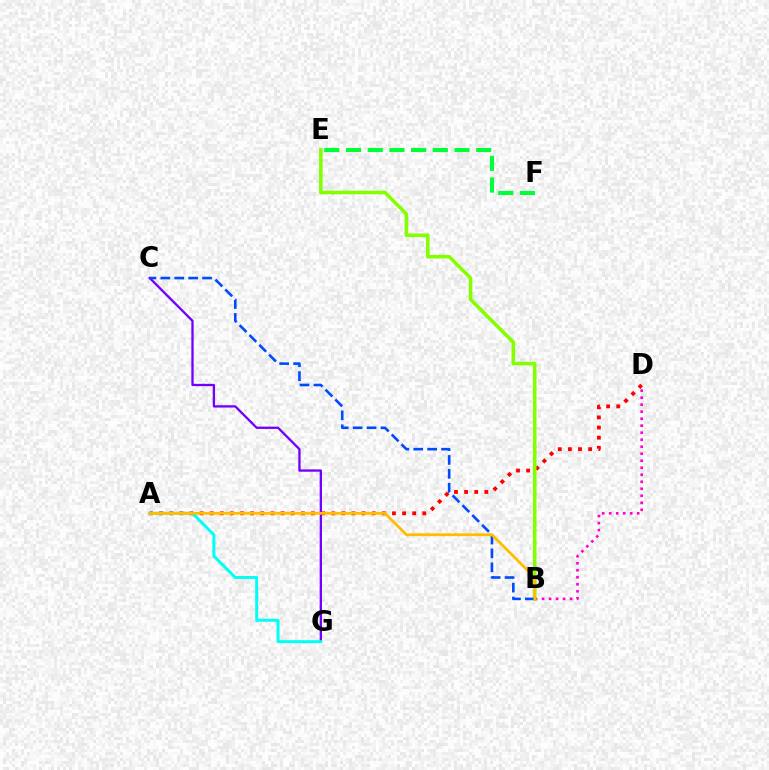{('B', 'D'): [{'color': '#ff00cf', 'line_style': 'dotted', 'thickness': 1.9}], ('A', 'D'): [{'color': '#ff0000', 'line_style': 'dotted', 'thickness': 2.75}], ('C', 'G'): [{'color': '#7200ff', 'line_style': 'solid', 'thickness': 1.66}], ('B', 'E'): [{'color': '#84ff00', 'line_style': 'solid', 'thickness': 2.57}], ('A', 'G'): [{'color': '#00fff6', 'line_style': 'solid', 'thickness': 2.13}], ('E', 'F'): [{'color': '#00ff39', 'line_style': 'dashed', 'thickness': 2.95}], ('B', 'C'): [{'color': '#004bff', 'line_style': 'dashed', 'thickness': 1.89}], ('A', 'B'): [{'color': '#ffbd00', 'line_style': 'solid', 'thickness': 2.0}]}